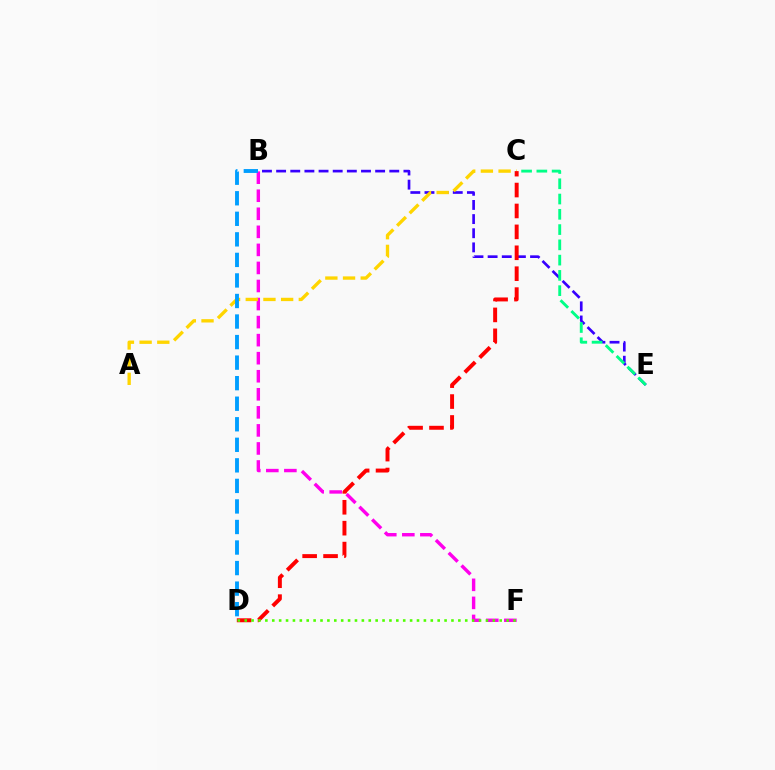{('B', 'F'): [{'color': '#ff00ed', 'line_style': 'dashed', 'thickness': 2.45}], ('B', 'E'): [{'color': '#3700ff', 'line_style': 'dashed', 'thickness': 1.92}], ('A', 'C'): [{'color': '#ffd500', 'line_style': 'dashed', 'thickness': 2.4}], ('C', 'D'): [{'color': '#ff0000', 'line_style': 'dashed', 'thickness': 2.84}], ('C', 'E'): [{'color': '#00ff86', 'line_style': 'dashed', 'thickness': 2.07}], ('D', 'F'): [{'color': '#4fff00', 'line_style': 'dotted', 'thickness': 1.87}], ('B', 'D'): [{'color': '#009eff', 'line_style': 'dashed', 'thickness': 2.79}]}